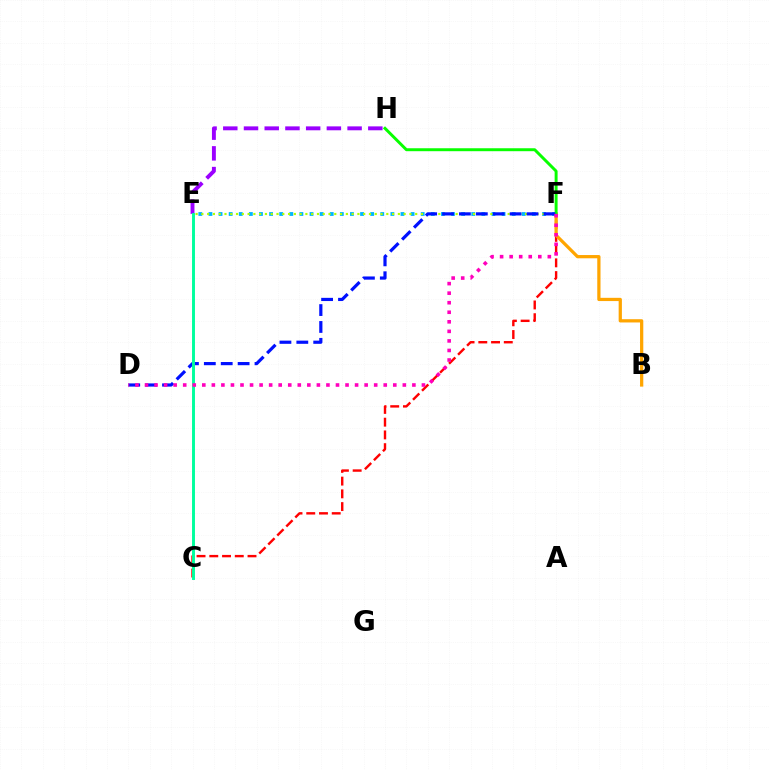{('C', 'F'): [{'color': '#ff0000', 'line_style': 'dashed', 'thickness': 1.73}], ('E', 'F'): [{'color': '#00b5ff', 'line_style': 'dotted', 'thickness': 2.75}, {'color': '#b3ff00', 'line_style': 'dotted', 'thickness': 1.57}], ('E', 'H'): [{'color': '#9b00ff', 'line_style': 'dashed', 'thickness': 2.81}], ('B', 'F'): [{'color': '#ffa500', 'line_style': 'solid', 'thickness': 2.34}], ('F', 'H'): [{'color': '#08ff00', 'line_style': 'solid', 'thickness': 2.12}], ('D', 'F'): [{'color': '#0010ff', 'line_style': 'dashed', 'thickness': 2.29}, {'color': '#ff00bd', 'line_style': 'dotted', 'thickness': 2.59}], ('C', 'E'): [{'color': '#00ff9d', 'line_style': 'solid', 'thickness': 2.11}]}